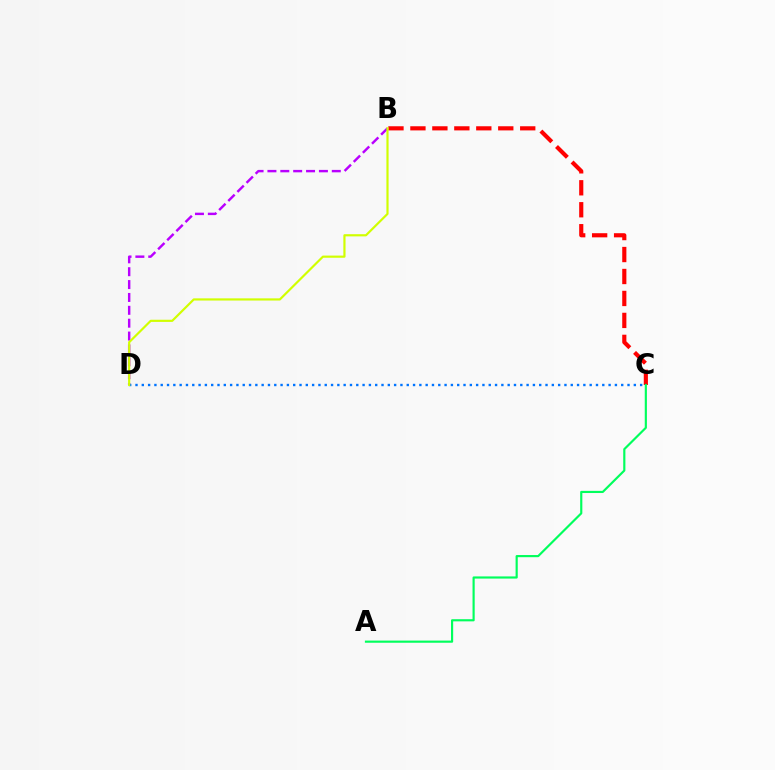{('B', 'D'): [{'color': '#b900ff', 'line_style': 'dashed', 'thickness': 1.75}, {'color': '#d1ff00', 'line_style': 'solid', 'thickness': 1.57}], ('B', 'C'): [{'color': '#ff0000', 'line_style': 'dashed', 'thickness': 2.98}], ('A', 'C'): [{'color': '#00ff5c', 'line_style': 'solid', 'thickness': 1.56}], ('C', 'D'): [{'color': '#0074ff', 'line_style': 'dotted', 'thickness': 1.71}]}